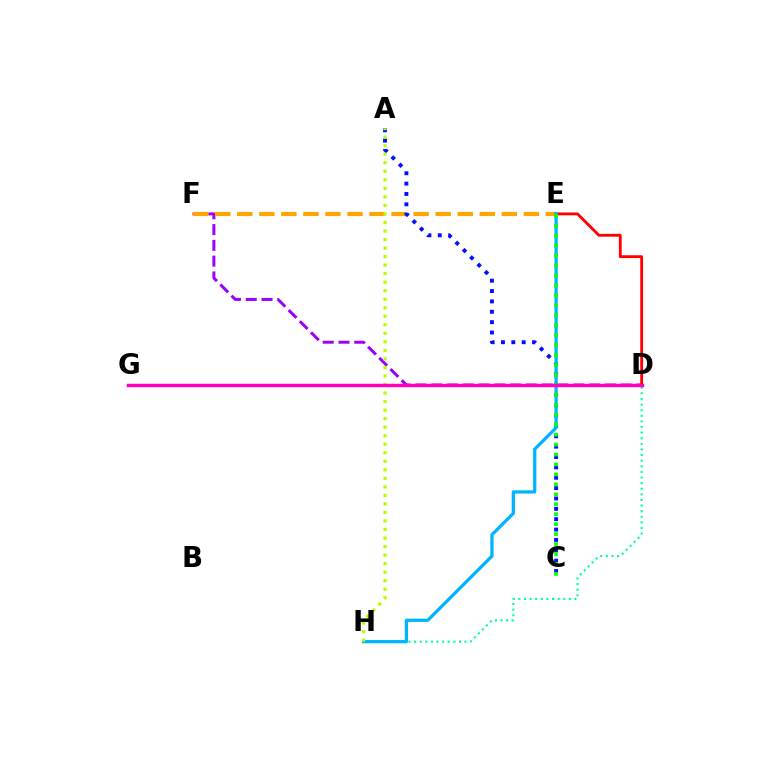{('D', 'H'): [{'color': '#00ff9d', 'line_style': 'dotted', 'thickness': 1.52}], ('D', 'F'): [{'color': '#9b00ff', 'line_style': 'dashed', 'thickness': 2.14}], ('E', 'F'): [{'color': '#ffa500', 'line_style': 'dashed', 'thickness': 2.99}], ('A', 'C'): [{'color': '#0010ff', 'line_style': 'dotted', 'thickness': 2.82}], ('D', 'E'): [{'color': '#ff0000', 'line_style': 'solid', 'thickness': 2.05}], ('E', 'H'): [{'color': '#00b5ff', 'line_style': 'solid', 'thickness': 2.34}], ('A', 'H'): [{'color': '#b3ff00', 'line_style': 'dotted', 'thickness': 2.32}], ('C', 'E'): [{'color': '#08ff00', 'line_style': 'dotted', 'thickness': 2.7}], ('D', 'G'): [{'color': '#ff00bd', 'line_style': 'solid', 'thickness': 2.48}]}